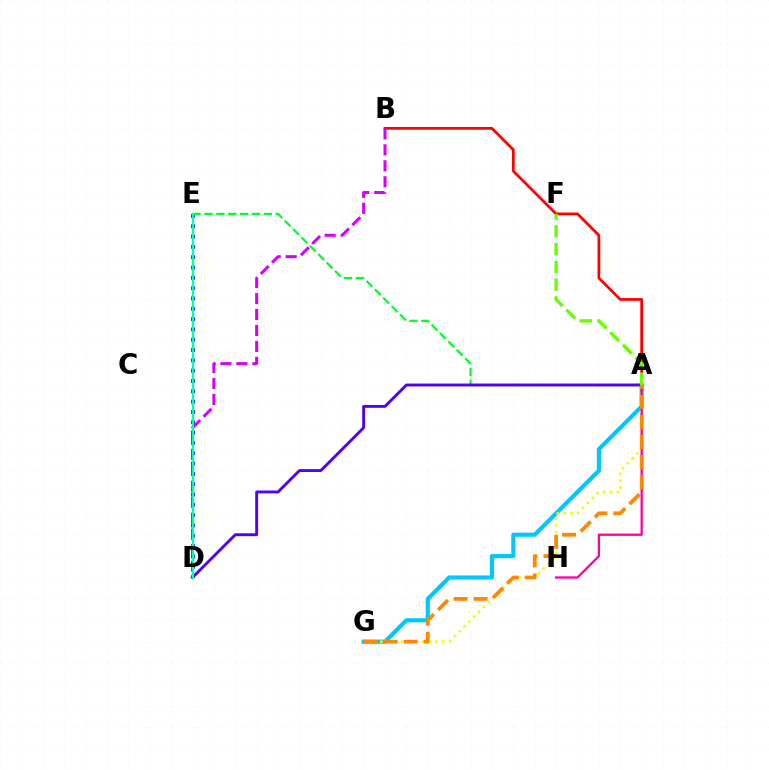{('A', 'G'): [{'color': '#00c7ff', 'line_style': 'solid', 'thickness': 2.99}, {'color': '#eeff00', 'line_style': 'dotted', 'thickness': 1.87}, {'color': '#ff8800', 'line_style': 'dashed', 'thickness': 2.72}], ('D', 'E'): [{'color': '#003fff', 'line_style': 'dotted', 'thickness': 2.8}, {'color': '#00ffaf', 'line_style': 'solid', 'thickness': 1.53}], ('A', 'B'): [{'color': '#ff0000', 'line_style': 'solid', 'thickness': 1.98}], ('A', 'H'): [{'color': '#ff00a0', 'line_style': 'solid', 'thickness': 1.66}], ('A', 'E'): [{'color': '#00ff27', 'line_style': 'dashed', 'thickness': 1.61}], ('A', 'D'): [{'color': '#4f00ff', 'line_style': 'solid', 'thickness': 2.08}], ('A', 'F'): [{'color': '#66ff00', 'line_style': 'dashed', 'thickness': 2.41}], ('B', 'D'): [{'color': '#d600ff', 'line_style': 'dashed', 'thickness': 2.17}]}